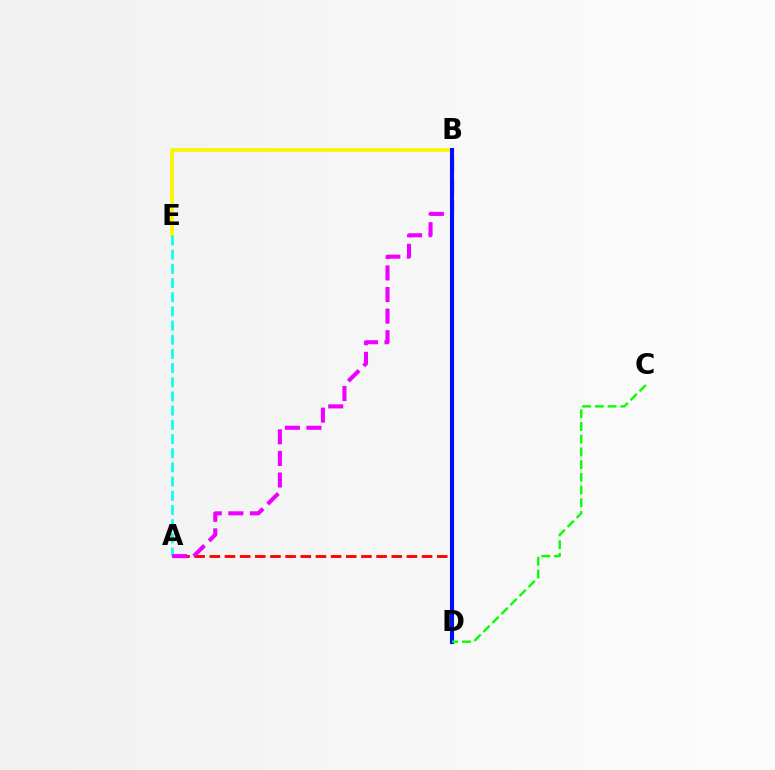{('B', 'E'): [{'color': '#fcf500', 'line_style': 'solid', 'thickness': 2.68}], ('A', 'D'): [{'color': '#ff0000', 'line_style': 'dashed', 'thickness': 2.06}], ('A', 'E'): [{'color': '#00fff6', 'line_style': 'dashed', 'thickness': 1.93}], ('A', 'B'): [{'color': '#ee00ff', 'line_style': 'dashed', 'thickness': 2.93}], ('B', 'D'): [{'color': '#0010ff', 'line_style': 'solid', 'thickness': 2.94}], ('C', 'D'): [{'color': '#08ff00', 'line_style': 'dashed', 'thickness': 1.73}]}